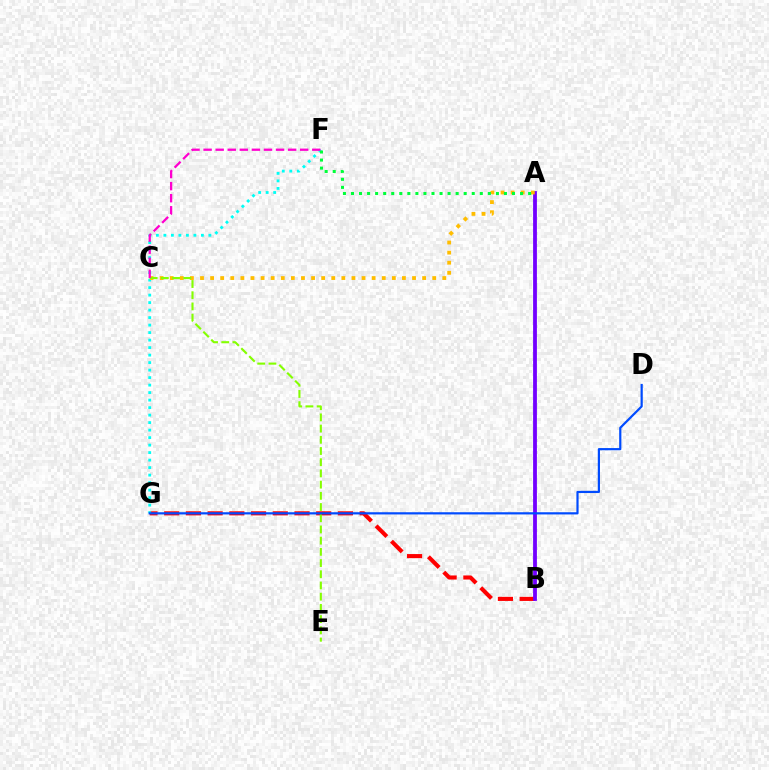{('B', 'G'): [{'color': '#ff0000', 'line_style': 'dashed', 'thickness': 2.95}], ('A', 'B'): [{'color': '#7200ff', 'line_style': 'solid', 'thickness': 2.74}], ('F', 'G'): [{'color': '#00fff6', 'line_style': 'dotted', 'thickness': 2.04}], ('A', 'C'): [{'color': '#ffbd00', 'line_style': 'dotted', 'thickness': 2.74}], ('A', 'F'): [{'color': '#00ff39', 'line_style': 'dotted', 'thickness': 2.19}], ('C', 'E'): [{'color': '#84ff00', 'line_style': 'dashed', 'thickness': 1.52}], ('C', 'F'): [{'color': '#ff00cf', 'line_style': 'dashed', 'thickness': 1.64}], ('D', 'G'): [{'color': '#004bff', 'line_style': 'solid', 'thickness': 1.58}]}